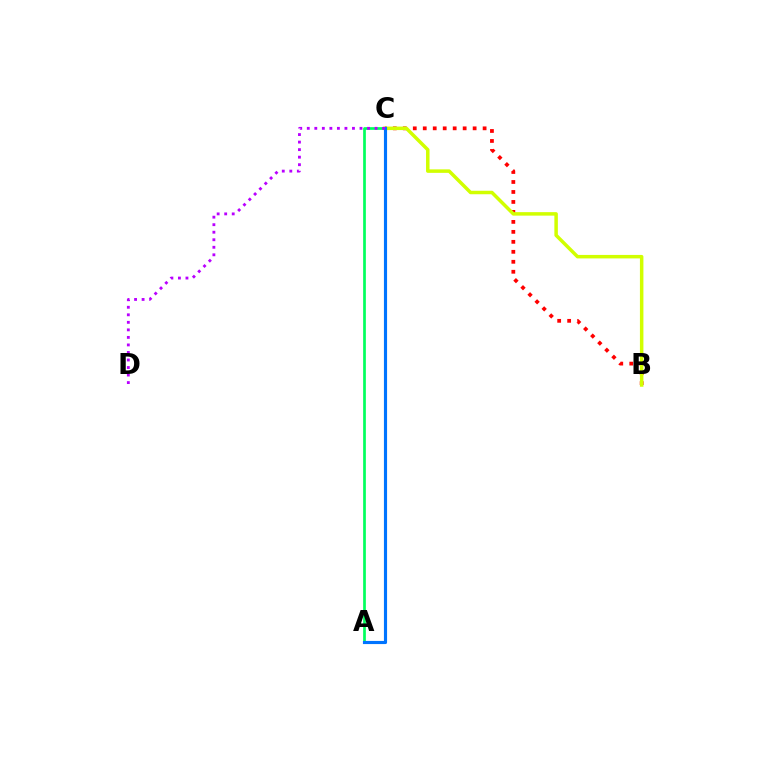{('B', 'C'): [{'color': '#ff0000', 'line_style': 'dotted', 'thickness': 2.71}, {'color': '#d1ff00', 'line_style': 'solid', 'thickness': 2.51}], ('A', 'C'): [{'color': '#00ff5c', 'line_style': 'solid', 'thickness': 1.94}, {'color': '#0074ff', 'line_style': 'solid', 'thickness': 2.26}], ('C', 'D'): [{'color': '#b900ff', 'line_style': 'dotted', 'thickness': 2.05}]}